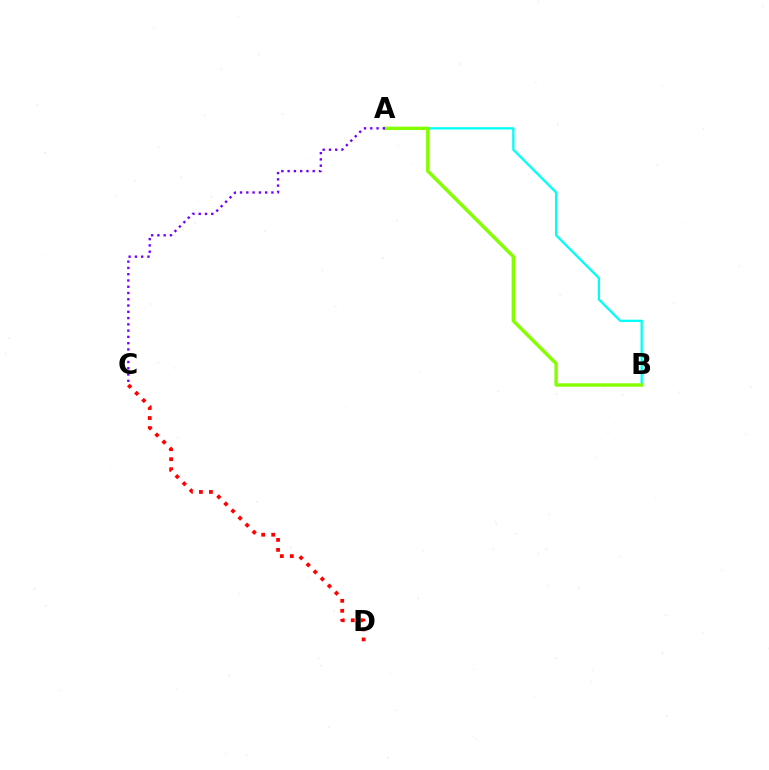{('A', 'B'): [{'color': '#00fff6', 'line_style': 'solid', 'thickness': 1.65}, {'color': '#84ff00', 'line_style': 'solid', 'thickness': 2.45}], ('A', 'C'): [{'color': '#7200ff', 'line_style': 'dotted', 'thickness': 1.7}], ('C', 'D'): [{'color': '#ff0000', 'line_style': 'dotted', 'thickness': 2.72}]}